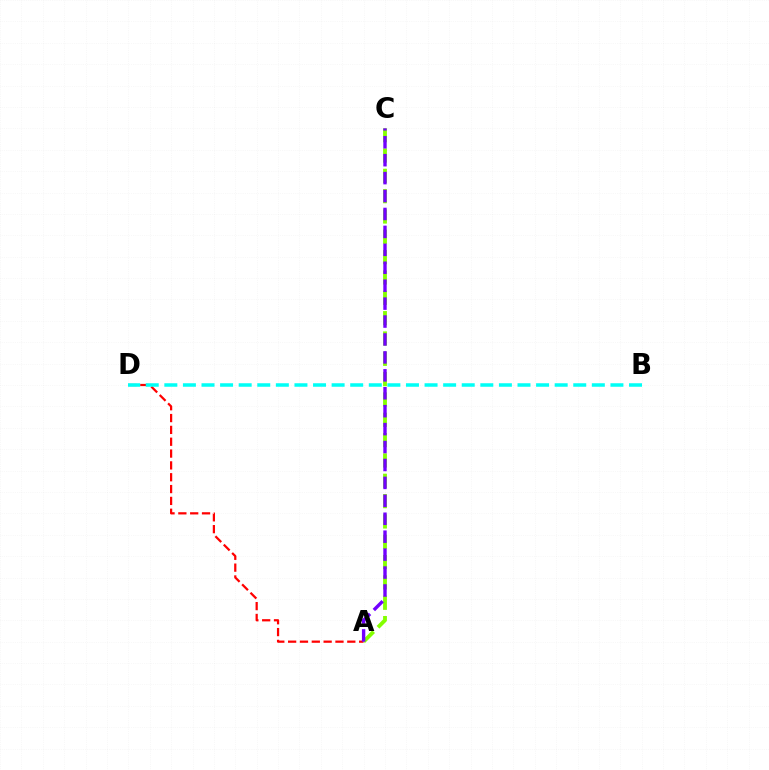{('A', 'D'): [{'color': '#ff0000', 'line_style': 'dashed', 'thickness': 1.61}], ('B', 'D'): [{'color': '#00fff6', 'line_style': 'dashed', 'thickness': 2.53}], ('A', 'C'): [{'color': '#84ff00', 'line_style': 'dashed', 'thickness': 2.76}, {'color': '#7200ff', 'line_style': 'dashed', 'thickness': 2.44}]}